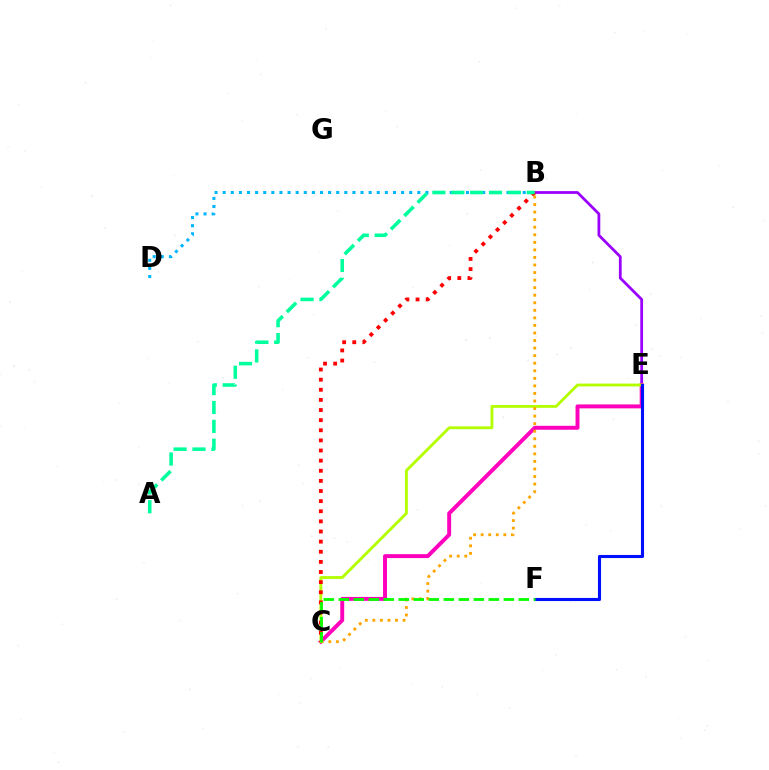{('B', 'E'): [{'color': '#9b00ff', 'line_style': 'solid', 'thickness': 1.99}], ('C', 'E'): [{'color': '#ff00bd', 'line_style': 'solid', 'thickness': 2.83}, {'color': '#b3ff00', 'line_style': 'solid', 'thickness': 2.03}], ('B', 'D'): [{'color': '#00b5ff', 'line_style': 'dotted', 'thickness': 2.2}], ('E', 'F'): [{'color': '#0010ff', 'line_style': 'solid', 'thickness': 2.23}], ('B', 'C'): [{'color': '#ff0000', 'line_style': 'dotted', 'thickness': 2.75}, {'color': '#ffa500', 'line_style': 'dotted', 'thickness': 2.05}], ('C', 'F'): [{'color': '#08ff00', 'line_style': 'dashed', 'thickness': 2.04}], ('A', 'B'): [{'color': '#00ff9d', 'line_style': 'dashed', 'thickness': 2.56}]}